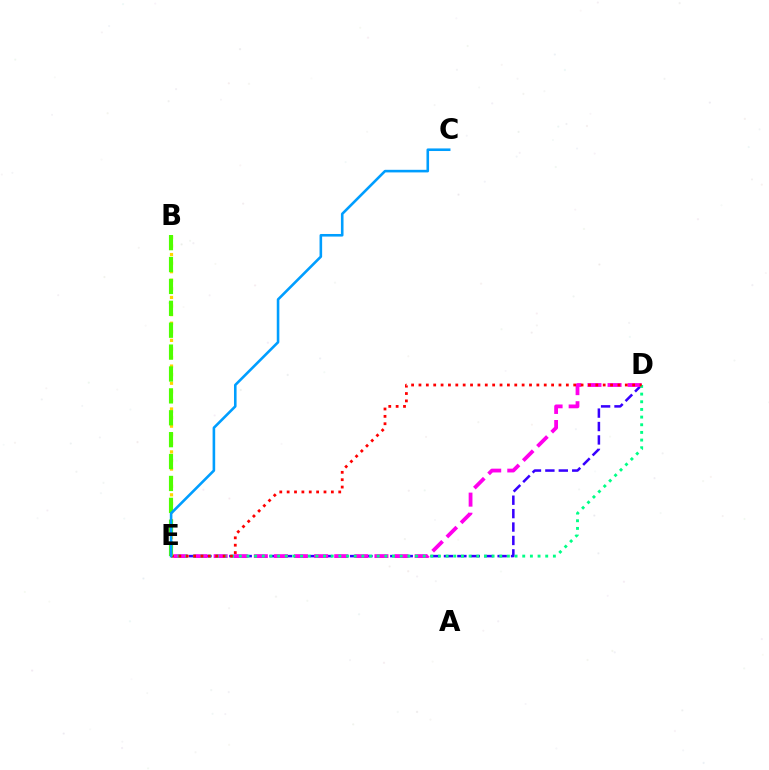{('D', 'E'): [{'color': '#3700ff', 'line_style': 'dashed', 'thickness': 1.82}, {'color': '#ff00ed', 'line_style': 'dashed', 'thickness': 2.73}, {'color': '#00ff86', 'line_style': 'dotted', 'thickness': 2.08}, {'color': '#ff0000', 'line_style': 'dotted', 'thickness': 2.0}], ('B', 'E'): [{'color': '#ffd500', 'line_style': 'dotted', 'thickness': 2.33}, {'color': '#4fff00', 'line_style': 'dashed', 'thickness': 2.97}], ('C', 'E'): [{'color': '#009eff', 'line_style': 'solid', 'thickness': 1.87}]}